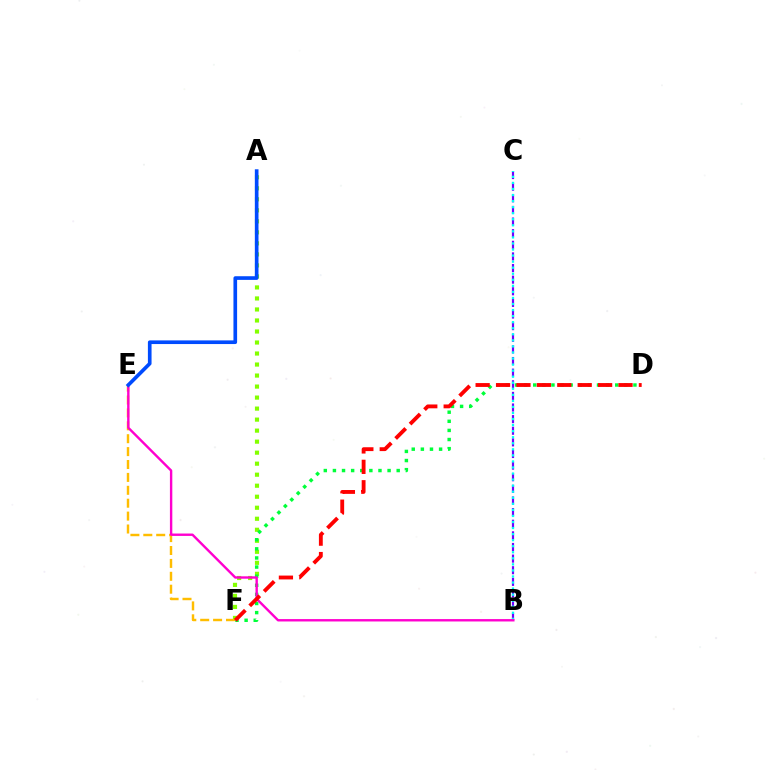{('A', 'F'): [{'color': '#84ff00', 'line_style': 'dotted', 'thickness': 2.99}], ('D', 'F'): [{'color': '#00ff39', 'line_style': 'dotted', 'thickness': 2.48}, {'color': '#ff0000', 'line_style': 'dashed', 'thickness': 2.77}], ('E', 'F'): [{'color': '#ffbd00', 'line_style': 'dashed', 'thickness': 1.75}], ('B', 'C'): [{'color': '#7200ff', 'line_style': 'dashed', 'thickness': 1.58}, {'color': '#00fff6', 'line_style': 'dotted', 'thickness': 1.65}], ('B', 'E'): [{'color': '#ff00cf', 'line_style': 'solid', 'thickness': 1.72}], ('A', 'E'): [{'color': '#004bff', 'line_style': 'solid', 'thickness': 2.63}]}